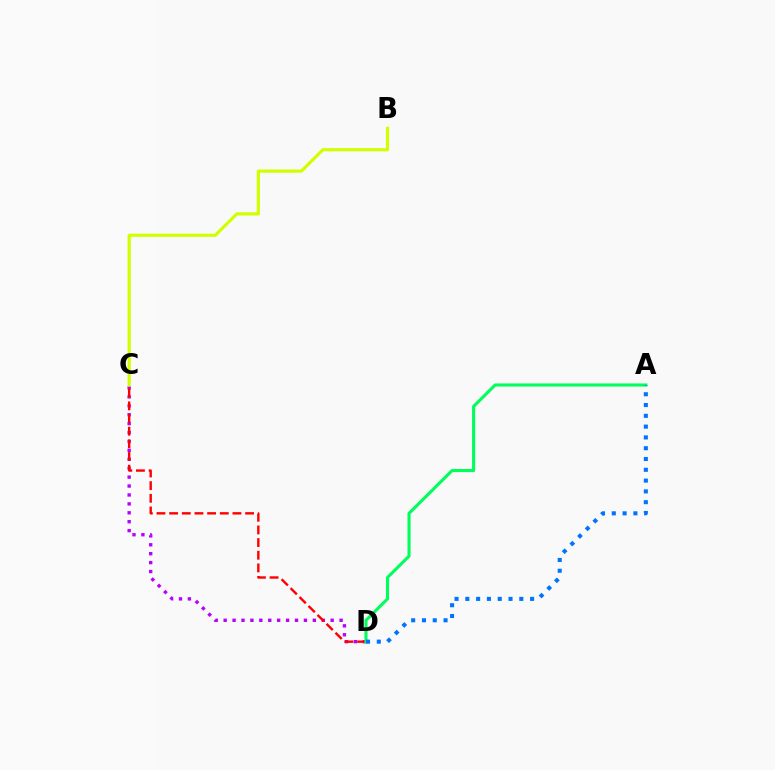{('C', 'D'): [{'color': '#b900ff', 'line_style': 'dotted', 'thickness': 2.42}, {'color': '#ff0000', 'line_style': 'dashed', 'thickness': 1.72}], ('A', 'D'): [{'color': '#00ff5c', 'line_style': 'solid', 'thickness': 2.23}, {'color': '#0074ff', 'line_style': 'dotted', 'thickness': 2.93}], ('B', 'C'): [{'color': '#d1ff00', 'line_style': 'solid', 'thickness': 2.3}]}